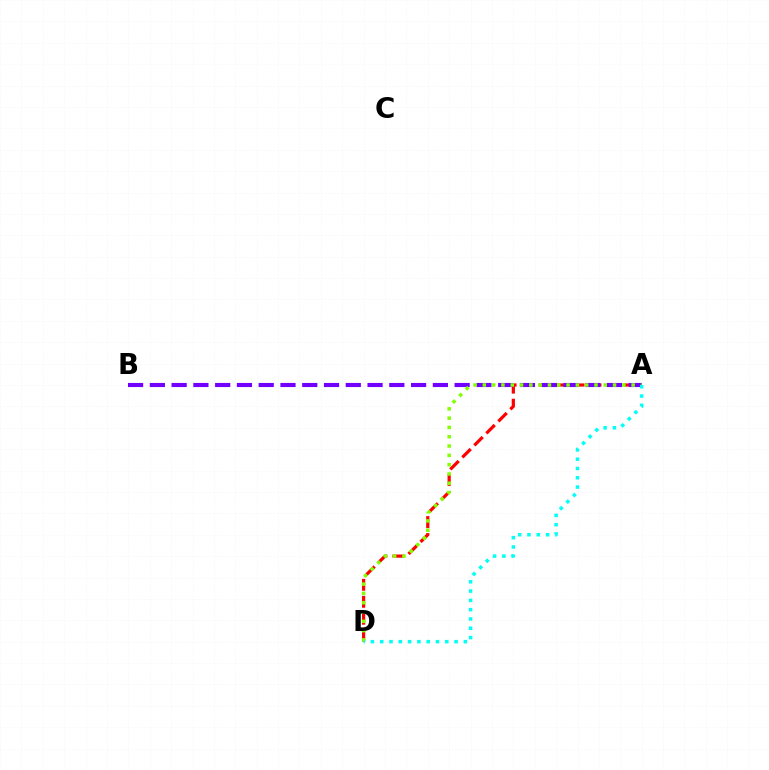{('A', 'D'): [{'color': '#ff0000', 'line_style': 'dashed', 'thickness': 2.31}, {'color': '#84ff00', 'line_style': 'dotted', 'thickness': 2.53}, {'color': '#00fff6', 'line_style': 'dotted', 'thickness': 2.53}], ('A', 'B'): [{'color': '#7200ff', 'line_style': 'dashed', 'thickness': 2.96}]}